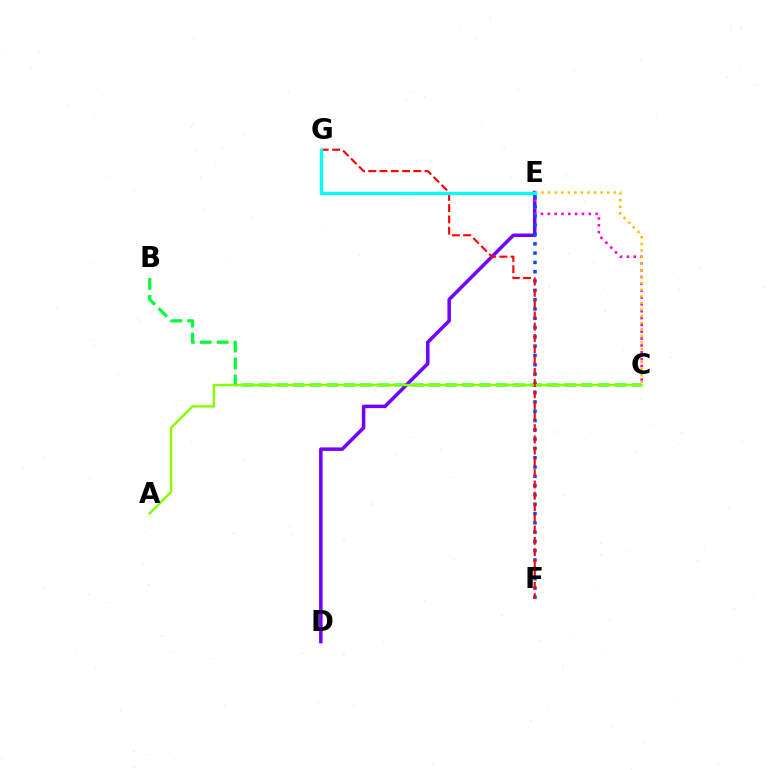{('B', 'C'): [{'color': '#00ff39', 'line_style': 'dashed', 'thickness': 2.3}], ('D', 'E'): [{'color': '#7200ff', 'line_style': 'solid', 'thickness': 2.52}], ('C', 'E'): [{'color': '#ff00cf', 'line_style': 'dotted', 'thickness': 1.86}, {'color': '#ffbd00', 'line_style': 'dotted', 'thickness': 1.79}], ('E', 'F'): [{'color': '#004bff', 'line_style': 'dotted', 'thickness': 2.53}], ('A', 'C'): [{'color': '#84ff00', 'line_style': 'solid', 'thickness': 1.73}], ('F', 'G'): [{'color': '#ff0000', 'line_style': 'dashed', 'thickness': 1.53}], ('E', 'G'): [{'color': '#00fff6', 'line_style': 'solid', 'thickness': 2.41}]}